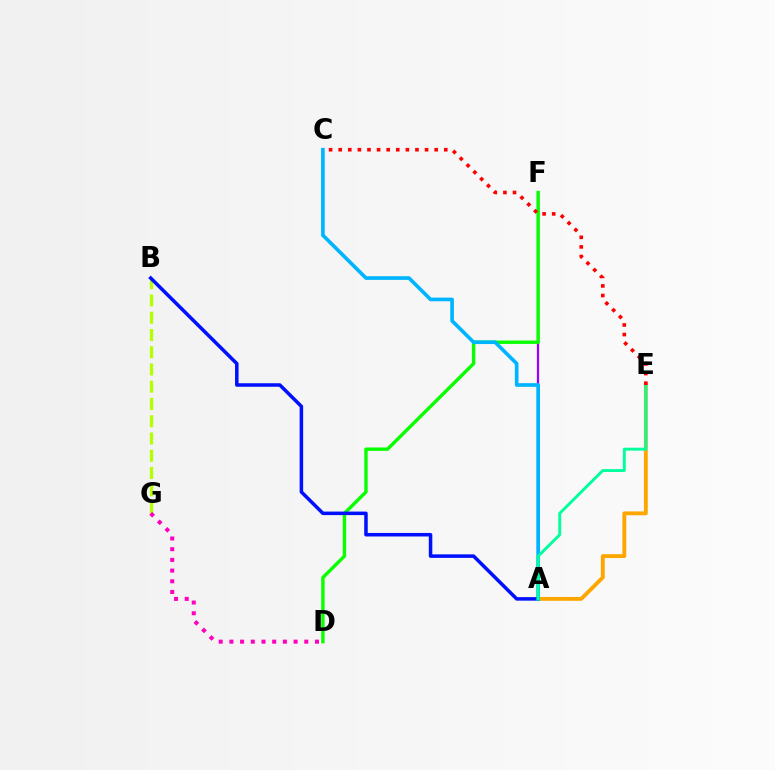{('A', 'F'): [{'color': '#9b00ff', 'line_style': 'solid', 'thickness': 1.62}], ('B', 'G'): [{'color': '#b3ff00', 'line_style': 'dashed', 'thickness': 2.34}], ('D', 'F'): [{'color': '#08ff00', 'line_style': 'solid', 'thickness': 2.44}], ('D', 'G'): [{'color': '#ff00bd', 'line_style': 'dotted', 'thickness': 2.91}], ('A', 'E'): [{'color': '#ffa500', 'line_style': 'solid', 'thickness': 2.77}, {'color': '#00ff9d', 'line_style': 'solid', 'thickness': 2.1}], ('A', 'B'): [{'color': '#0010ff', 'line_style': 'solid', 'thickness': 2.53}], ('A', 'C'): [{'color': '#00b5ff', 'line_style': 'solid', 'thickness': 2.63}], ('C', 'E'): [{'color': '#ff0000', 'line_style': 'dotted', 'thickness': 2.61}]}